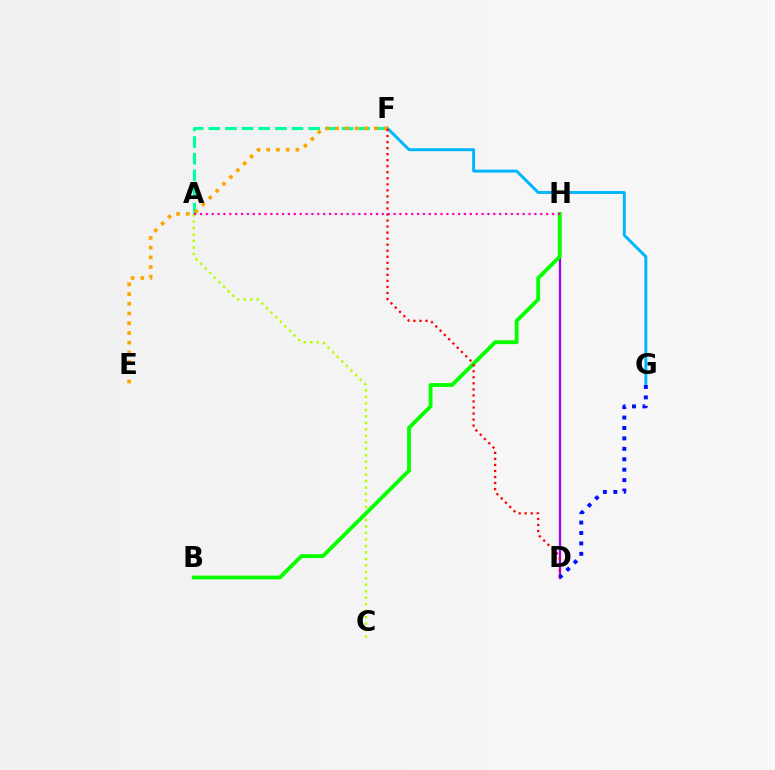{('A', 'F'): [{'color': '#00ff9d', 'line_style': 'dashed', 'thickness': 2.26}], ('D', 'H'): [{'color': '#9b00ff', 'line_style': 'solid', 'thickness': 1.64}], ('A', 'C'): [{'color': '#b3ff00', 'line_style': 'dotted', 'thickness': 1.76}], ('F', 'G'): [{'color': '#00b5ff', 'line_style': 'solid', 'thickness': 2.1}], ('E', 'F'): [{'color': '#ffa500', 'line_style': 'dotted', 'thickness': 2.64}], ('B', 'H'): [{'color': '#08ff00', 'line_style': 'solid', 'thickness': 2.77}], ('D', 'F'): [{'color': '#ff0000', 'line_style': 'dotted', 'thickness': 1.64}], ('A', 'H'): [{'color': '#ff00bd', 'line_style': 'dotted', 'thickness': 1.59}], ('D', 'G'): [{'color': '#0010ff', 'line_style': 'dotted', 'thickness': 2.83}]}